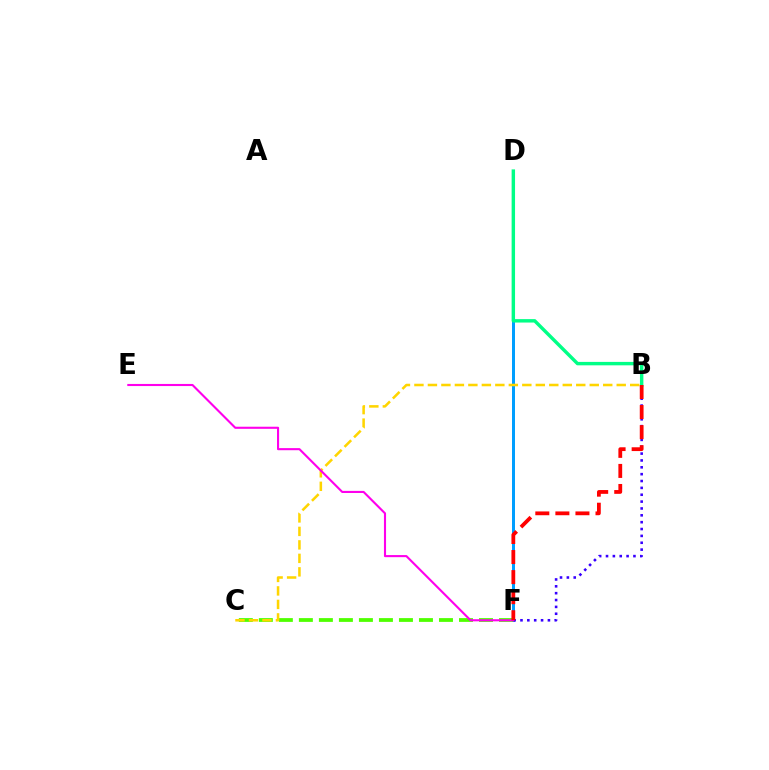{('D', 'F'): [{'color': '#009eff', 'line_style': 'solid', 'thickness': 2.15}], ('C', 'F'): [{'color': '#4fff00', 'line_style': 'dashed', 'thickness': 2.72}], ('B', 'C'): [{'color': '#ffd500', 'line_style': 'dashed', 'thickness': 1.83}], ('B', 'F'): [{'color': '#3700ff', 'line_style': 'dotted', 'thickness': 1.86}, {'color': '#ff0000', 'line_style': 'dashed', 'thickness': 2.73}], ('B', 'D'): [{'color': '#00ff86', 'line_style': 'solid', 'thickness': 2.47}], ('E', 'F'): [{'color': '#ff00ed', 'line_style': 'solid', 'thickness': 1.52}]}